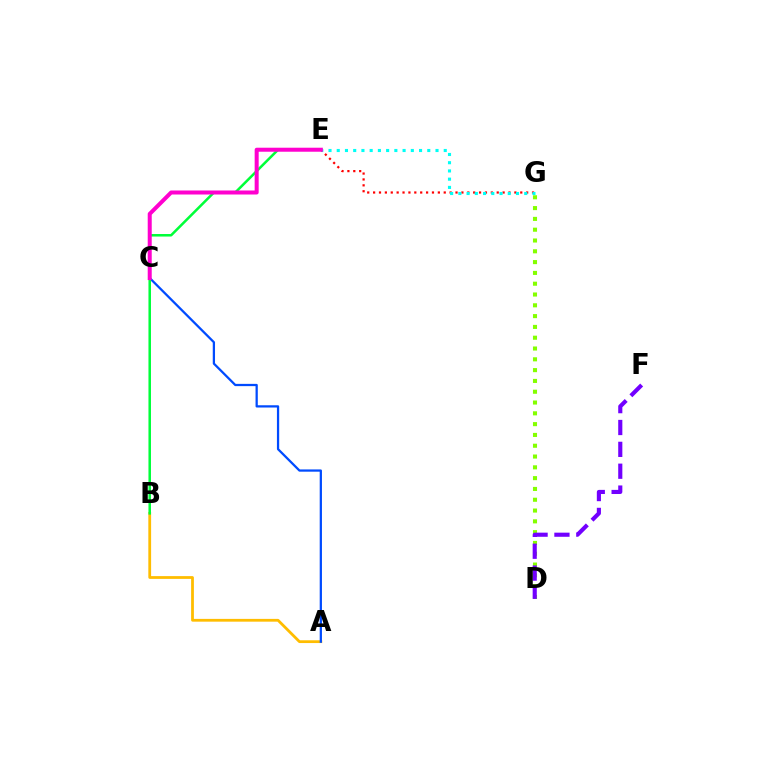{('A', 'B'): [{'color': '#ffbd00', 'line_style': 'solid', 'thickness': 2.0}], ('D', 'G'): [{'color': '#84ff00', 'line_style': 'dotted', 'thickness': 2.93}], ('E', 'G'): [{'color': '#ff0000', 'line_style': 'dotted', 'thickness': 1.6}, {'color': '#00fff6', 'line_style': 'dotted', 'thickness': 2.24}], ('D', 'F'): [{'color': '#7200ff', 'line_style': 'dashed', 'thickness': 2.97}], ('A', 'C'): [{'color': '#004bff', 'line_style': 'solid', 'thickness': 1.63}], ('B', 'E'): [{'color': '#00ff39', 'line_style': 'solid', 'thickness': 1.82}], ('C', 'E'): [{'color': '#ff00cf', 'line_style': 'solid', 'thickness': 2.89}]}